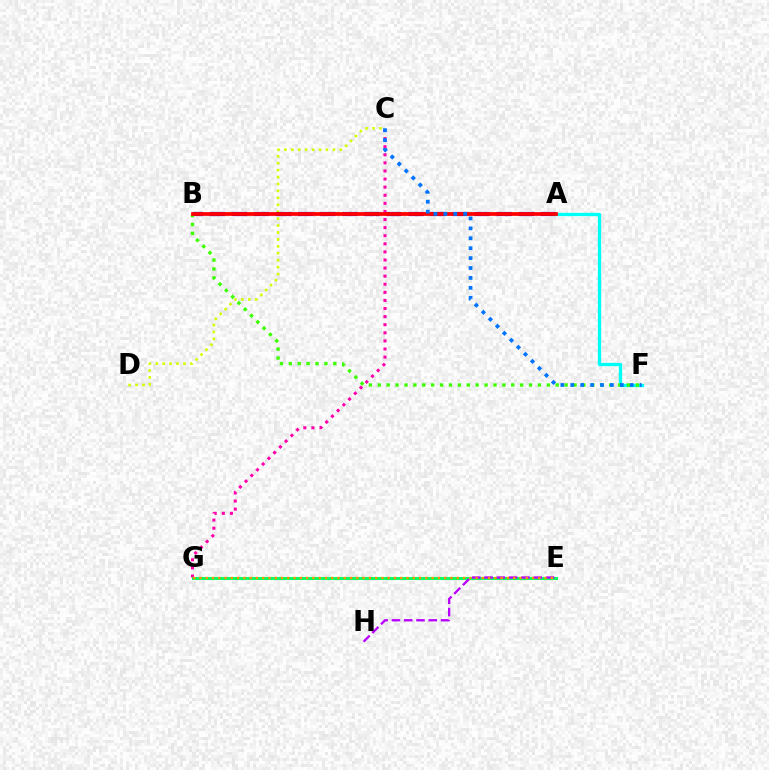{('C', 'D'): [{'color': '#d1ff00', 'line_style': 'dotted', 'thickness': 1.88}], ('A', 'B'): [{'color': '#2500ff', 'line_style': 'dashed', 'thickness': 3.0}, {'color': '#ff0000', 'line_style': 'solid', 'thickness': 2.7}], ('C', 'G'): [{'color': '#ff00ac', 'line_style': 'dotted', 'thickness': 2.2}], ('E', 'G'): [{'color': '#00ff5c', 'line_style': 'solid', 'thickness': 2.1}, {'color': '#ff9400', 'line_style': 'dotted', 'thickness': 1.7}], ('E', 'H'): [{'color': '#b900ff', 'line_style': 'dashed', 'thickness': 1.67}], ('A', 'F'): [{'color': '#00fff6', 'line_style': 'solid', 'thickness': 2.39}], ('B', 'F'): [{'color': '#3dff00', 'line_style': 'dotted', 'thickness': 2.42}], ('C', 'F'): [{'color': '#0074ff', 'line_style': 'dotted', 'thickness': 2.69}]}